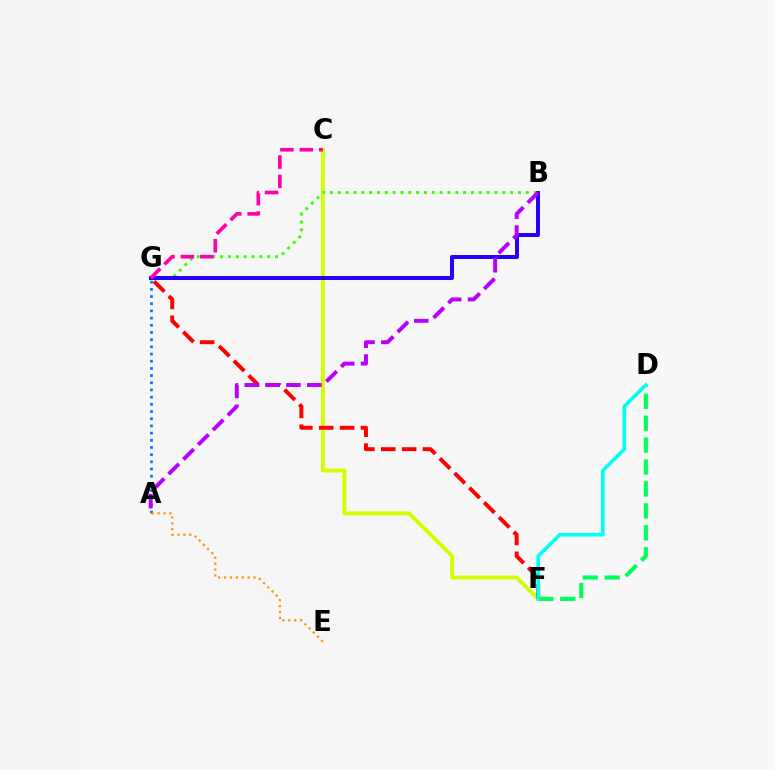{('C', 'F'): [{'color': '#d1ff00', 'line_style': 'solid', 'thickness': 2.84}], ('F', 'G'): [{'color': '#ff0000', 'line_style': 'dashed', 'thickness': 2.83}], ('B', 'G'): [{'color': '#3dff00', 'line_style': 'dotted', 'thickness': 2.13}, {'color': '#2500ff', 'line_style': 'solid', 'thickness': 2.88}], ('D', 'F'): [{'color': '#00ff5c', 'line_style': 'dashed', 'thickness': 2.98}, {'color': '#00fff6', 'line_style': 'solid', 'thickness': 2.61}], ('A', 'G'): [{'color': '#0074ff', 'line_style': 'dotted', 'thickness': 1.95}], ('A', 'E'): [{'color': '#ff9400', 'line_style': 'dotted', 'thickness': 1.6}], ('A', 'B'): [{'color': '#b900ff', 'line_style': 'dashed', 'thickness': 2.83}], ('C', 'G'): [{'color': '#ff00ac', 'line_style': 'dashed', 'thickness': 2.63}]}